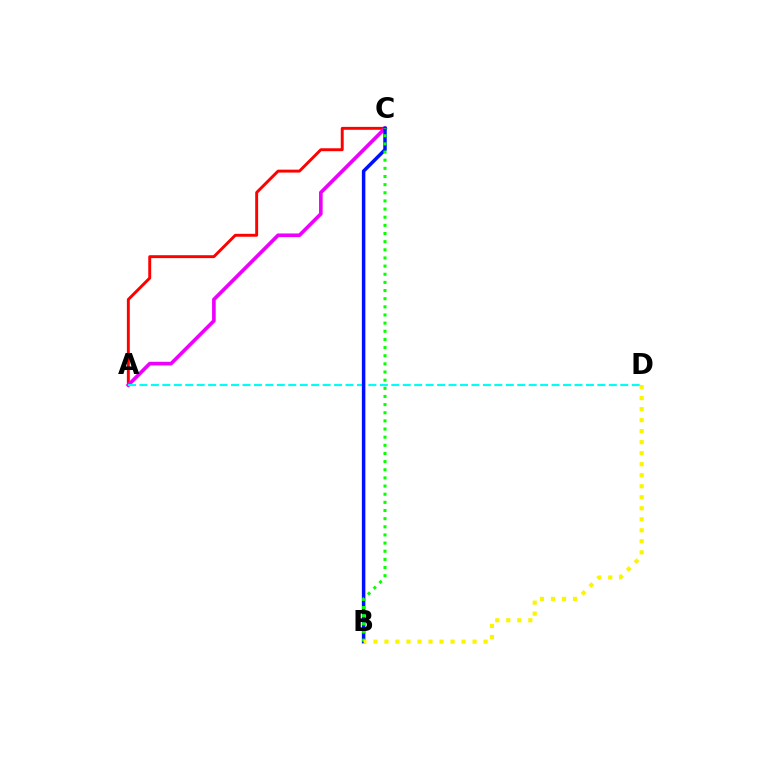{('A', 'C'): [{'color': '#ff0000', 'line_style': 'solid', 'thickness': 2.1}, {'color': '#ee00ff', 'line_style': 'solid', 'thickness': 2.62}], ('A', 'D'): [{'color': '#00fff6', 'line_style': 'dashed', 'thickness': 1.56}], ('B', 'C'): [{'color': '#0010ff', 'line_style': 'solid', 'thickness': 2.52}, {'color': '#08ff00', 'line_style': 'dotted', 'thickness': 2.21}], ('B', 'D'): [{'color': '#fcf500', 'line_style': 'dotted', 'thickness': 2.99}]}